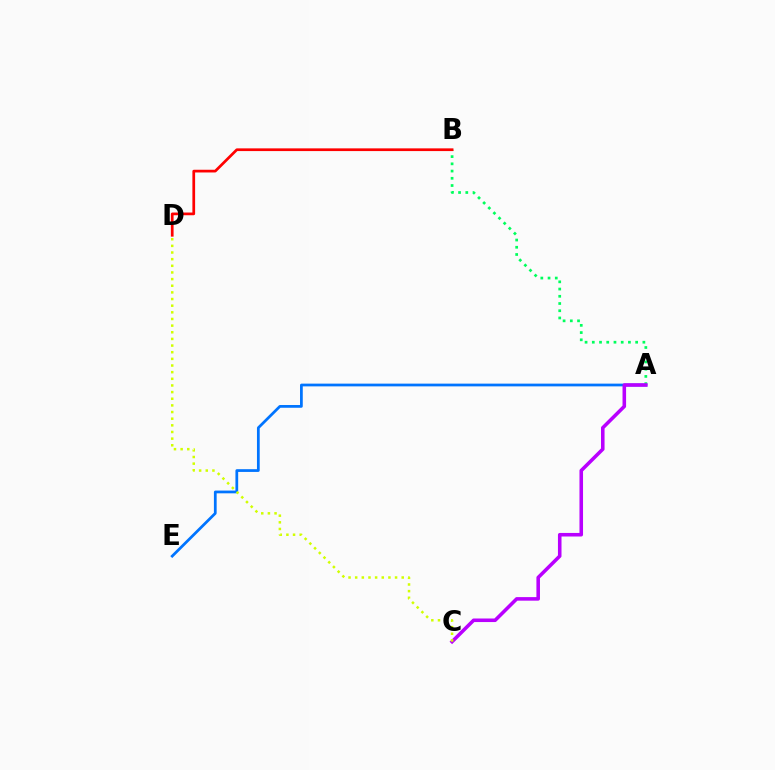{('A', 'E'): [{'color': '#0074ff', 'line_style': 'solid', 'thickness': 1.98}], ('A', 'B'): [{'color': '#00ff5c', 'line_style': 'dotted', 'thickness': 1.96}], ('A', 'C'): [{'color': '#b900ff', 'line_style': 'solid', 'thickness': 2.56}], ('B', 'D'): [{'color': '#ff0000', 'line_style': 'solid', 'thickness': 1.96}], ('C', 'D'): [{'color': '#d1ff00', 'line_style': 'dotted', 'thickness': 1.81}]}